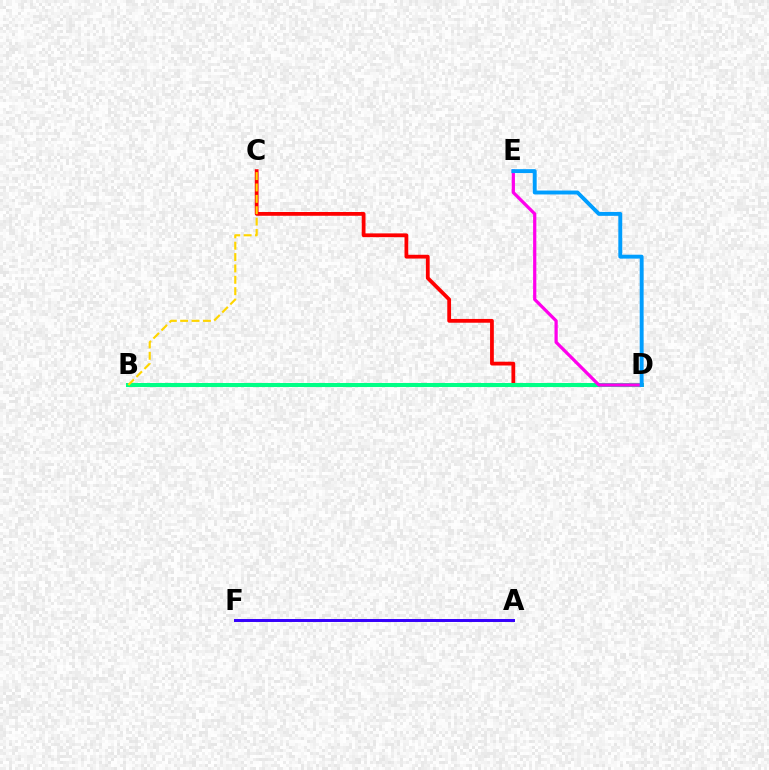{('C', 'D'): [{'color': '#ff0000', 'line_style': 'solid', 'thickness': 2.72}], ('B', 'D'): [{'color': '#00ff86', 'line_style': 'solid', 'thickness': 2.9}], ('A', 'F'): [{'color': '#4fff00', 'line_style': 'solid', 'thickness': 1.9}, {'color': '#3700ff', 'line_style': 'solid', 'thickness': 2.13}], ('D', 'E'): [{'color': '#ff00ed', 'line_style': 'solid', 'thickness': 2.33}, {'color': '#009eff', 'line_style': 'solid', 'thickness': 2.81}], ('B', 'C'): [{'color': '#ffd500', 'line_style': 'dashed', 'thickness': 1.54}]}